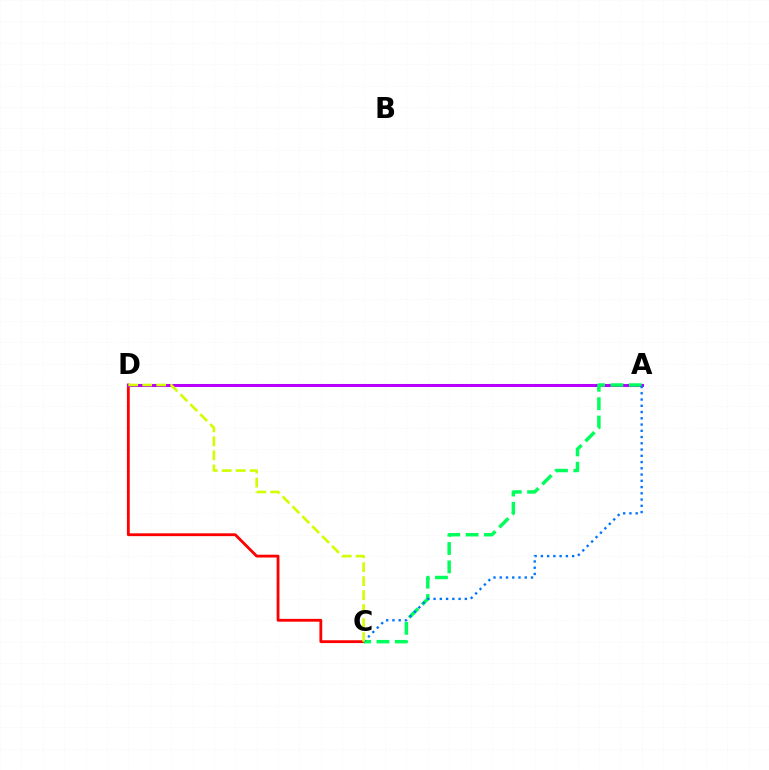{('C', 'D'): [{'color': '#ff0000', 'line_style': 'solid', 'thickness': 2.03}, {'color': '#d1ff00', 'line_style': 'dashed', 'thickness': 1.9}], ('A', 'D'): [{'color': '#b900ff', 'line_style': 'solid', 'thickness': 2.18}], ('A', 'C'): [{'color': '#00ff5c', 'line_style': 'dashed', 'thickness': 2.49}, {'color': '#0074ff', 'line_style': 'dotted', 'thickness': 1.7}]}